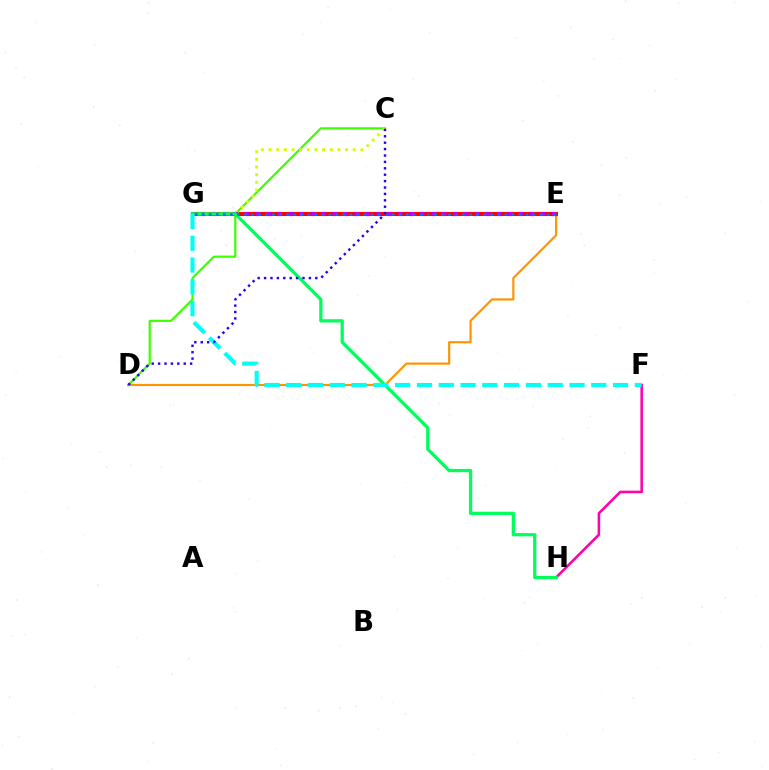{('F', 'H'): [{'color': '#ff00ac', 'line_style': 'solid', 'thickness': 1.84}], ('D', 'E'): [{'color': '#ff9400', 'line_style': 'solid', 'thickness': 1.56}], ('E', 'G'): [{'color': '#ff0000', 'line_style': 'solid', 'thickness': 2.93}, {'color': '#b900ff', 'line_style': 'dotted', 'thickness': 2.98}, {'color': '#0074ff', 'line_style': 'dotted', 'thickness': 1.91}], ('C', 'D'): [{'color': '#3dff00', 'line_style': 'solid', 'thickness': 1.58}, {'color': '#2500ff', 'line_style': 'dotted', 'thickness': 1.74}], ('C', 'G'): [{'color': '#d1ff00', 'line_style': 'dotted', 'thickness': 2.08}], ('G', 'H'): [{'color': '#00ff5c', 'line_style': 'solid', 'thickness': 2.34}], ('F', 'G'): [{'color': '#00fff6', 'line_style': 'dashed', 'thickness': 2.96}]}